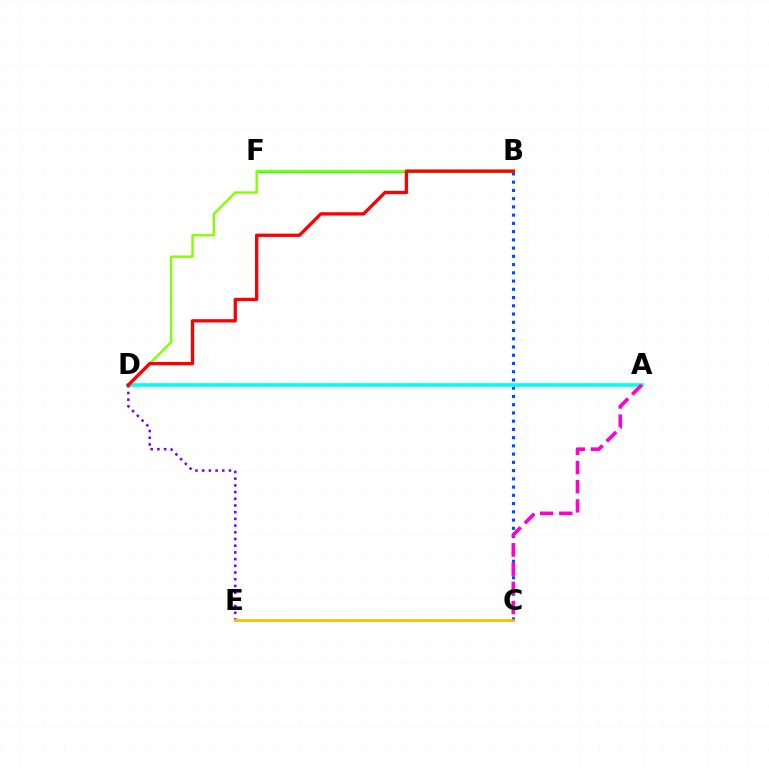{('B', 'F'): [{'color': '#00ff39', 'line_style': 'solid', 'thickness': 2.27}], ('B', 'C'): [{'color': '#004bff', 'line_style': 'dotted', 'thickness': 2.24}], ('A', 'D'): [{'color': '#00fff6', 'line_style': 'solid', 'thickness': 2.63}], ('D', 'E'): [{'color': '#7200ff', 'line_style': 'dotted', 'thickness': 1.82}], ('C', 'E'): [{'color': '#ffbd00', 'line_style': 'solid', 'thickness': 2.0}], ('B', 'D'): [{'color': '#84ff00', 'line_style': 'solid', 'thickness': 1.71}, {'color': '#ff0000', 'line_style': 'solid', 'thickness': 2.38}], ('A', 'C'): [{'color': '#ff00cf', 'line_style': 'dashed', 'thickness': 2.6}]}